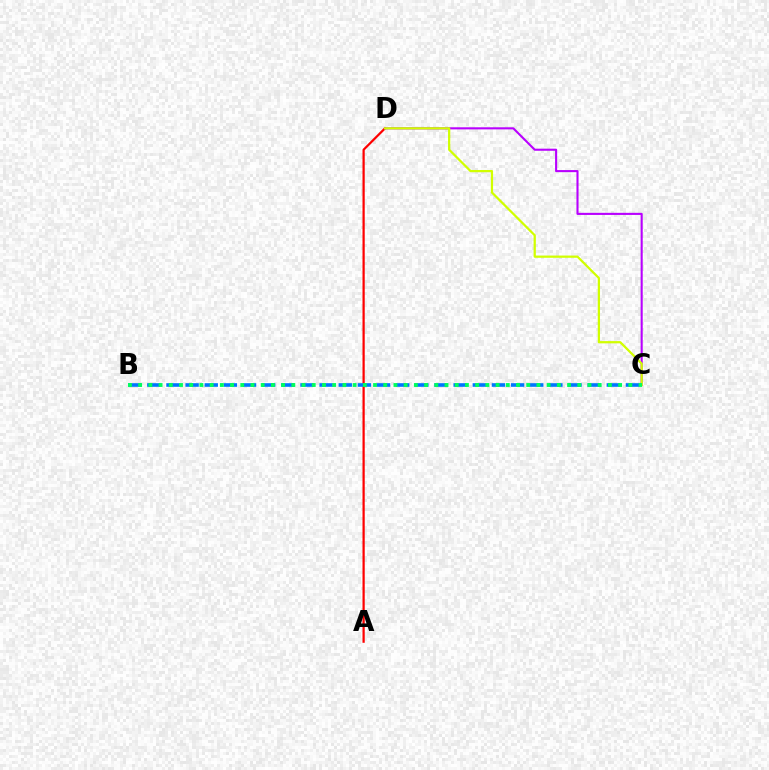{('A', 'D'): [{'color': '#ff0000', 'line_style': 'solid', 'thickness': 1.6}], ('C', 'D'): [{'color': '#b900ff', 'line_style': 'solid', 'thickness': 1.51}, {'color': '#d1ff00', 'line_style': 'solid', 'thickness': 1.62}], ('B', 'C'): [{'color': '#0074ff', 'line_style': 'dashed', 'thickness': 2.6}, {'color': '#00ff5c', 'line_style': 'dotted', 'thickness': 2.77}]}